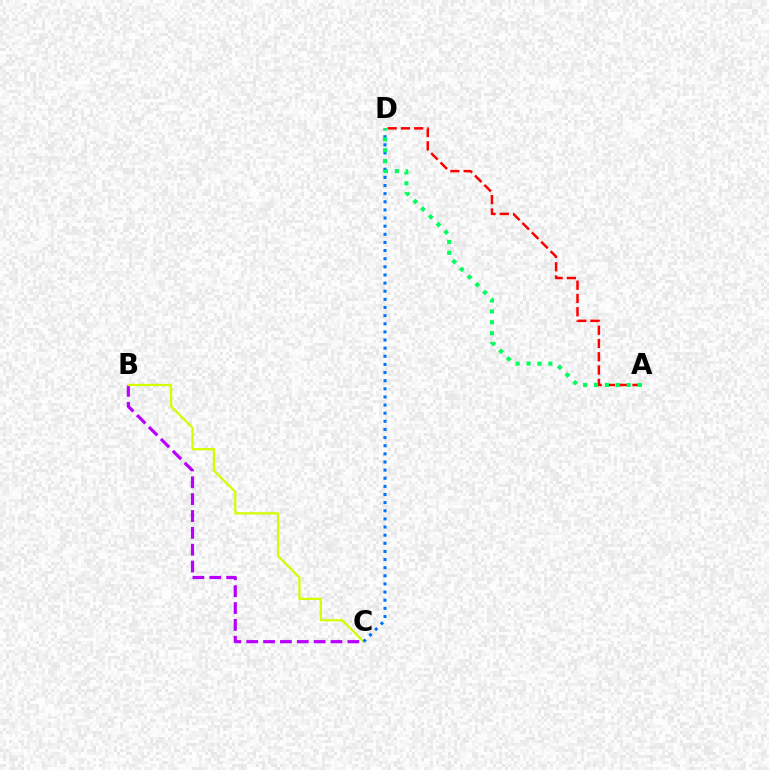{('B', 'C'): [{'color': '#b900ff', 'line_style': 'dashed', 'thickness': 2.29}, {'color': '#d1ff00', 'line_style': 'solid', 'thickness': 1.62}], ('C', 'D'): [{'color': '#0074ff', 'line_style': 'dotted', 'thickness': 2.21}], ('A', 'D'): [{'color': '#ff0000', 'line_style': 'dashed', 'thickness': 1.8}, {'color': '#00ff5c', 'line_style': 'dotted', 'thickness': 2.96}]}